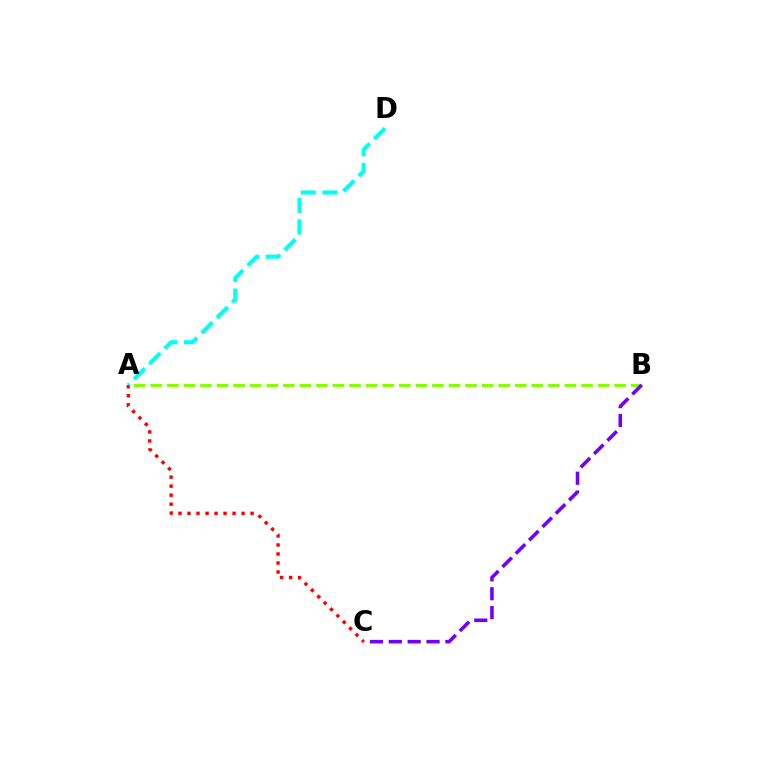{('A', 'B'): [{'color': '#84ff00', 'line_style': 'dashed', 'thickness': 2.25}], ('B', 'C'): [{'color': '#7200ff', 'line_style': 'dashed', 'thickness': 2.56}], ('A', 'C'): [{'color': '#ff0000', 'line_style': 'dotted', 'thickness': 2.45}], ('A', 'D'): [{'color': '#00fff6', 'line_style': 'dashed', 'thickness': 2.94}]}